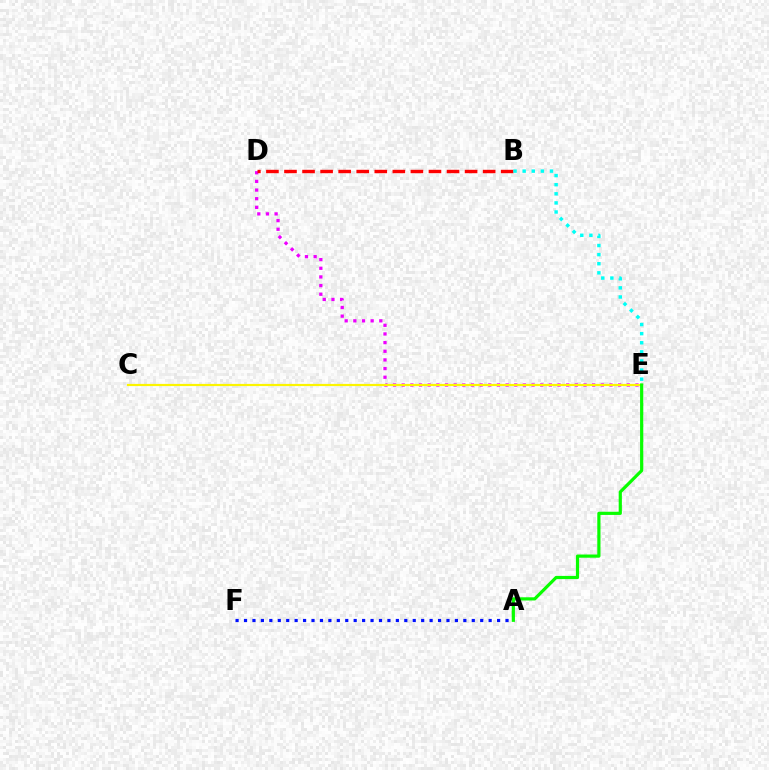{('A', 'F'): [{'color': '#0010ff', 'line_style': 'dotted', 'thickness': 2.29}], ('D', 'E'): [{'color': '#ee00ff', 'line_style': 'dotted', 'thickness': 2.35}], ('B', 'D'): [{'color': '#ff0000', 'line_style': 'dashed', 'thickness': 2.45}], ('B', 'E'): [{'color': '#00fff6', 'line_style': 'dotted', 'thickness': 2.47}], ('C', 'E'): [{'color': '#fcf500', 'line_style': 'solid', 'thickness': 1.57}], ('A', 'E'): [{'color': '#08ff00', 'line_style': 'solid', 'thickness': 2.3}]}